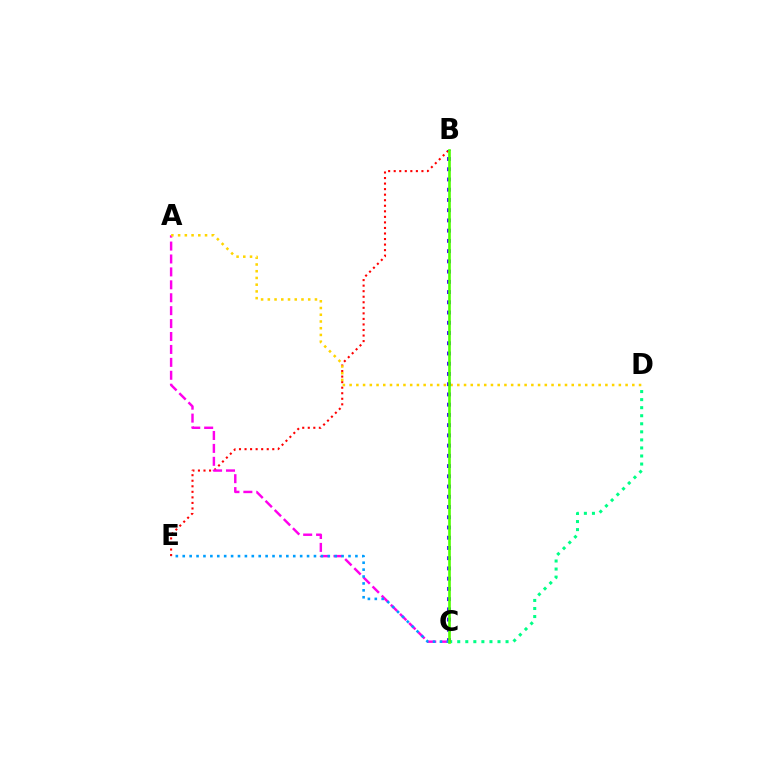{('B', 'E'): [{'color': '#ff0000', 'line_style': 'dotted', 'thickness': 1.51}], ('A', 'C'): [{'color': '#ff00ed', 'line_style': 'dashed', 'thickness': 1.76}], ('C', 'D'): [{'color': '#00ff86', 'line_style': 'dotted', 'thickness': 2.19}], ('A', 'D'): [{'color': '#ffd500', 'line_style': 'dotted', 'thickness': 1.83}], ('B', 'C'): [{'color': '#3700ff', 'line_style': 'dotted', 'thickness': 2.78}, {'color': '#4fff00', 'line_style': 'solid', 'thickness': 1.91}], ('C', 'E'): [{'color': '#009eff', 'line_style': 'dotted', 'thickness': 1.88}]}